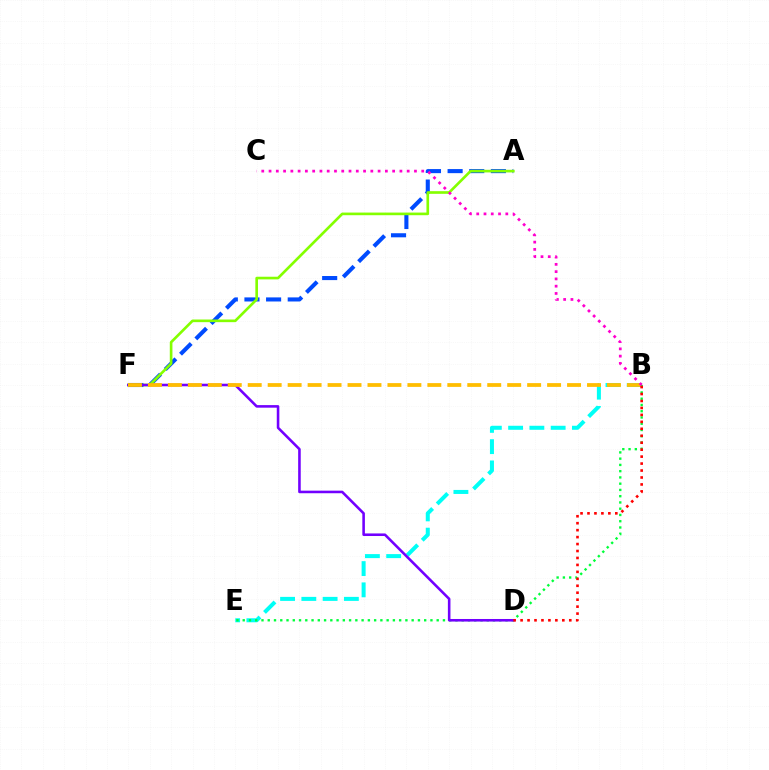{('A', 'F'): [{'color': '#004bff', 'line_style': 'dashed', 'thickness': 2.94}, {'color': '#84ff00', 'line_style': 'solid', 'thickness': 1.9}], ('B', 'E'): [{'color': '#00fff6', 'line_style': 'dashed', 'thickness': 2.89}, {'color': '#00ff39', 'line_style': 'dotted', 'thickness': 1.7}], ('D', 'F'): [{'color': '#7200ff', 'line_style': 'solid', 'thickness': 1.86}], ('B', 'F'): [{'color': '#ffbd00', 'line_style': 'dashed', 'thickness': 2.71}], ('B', 'D'): [{'color': '#ff0000', 'line_style': 'dotted', 'thickness': 1.89}], ('B', 'C'): [{'color': '#ff00cf', 'line_style': 'dotted', 'thickness': 1.98}]}